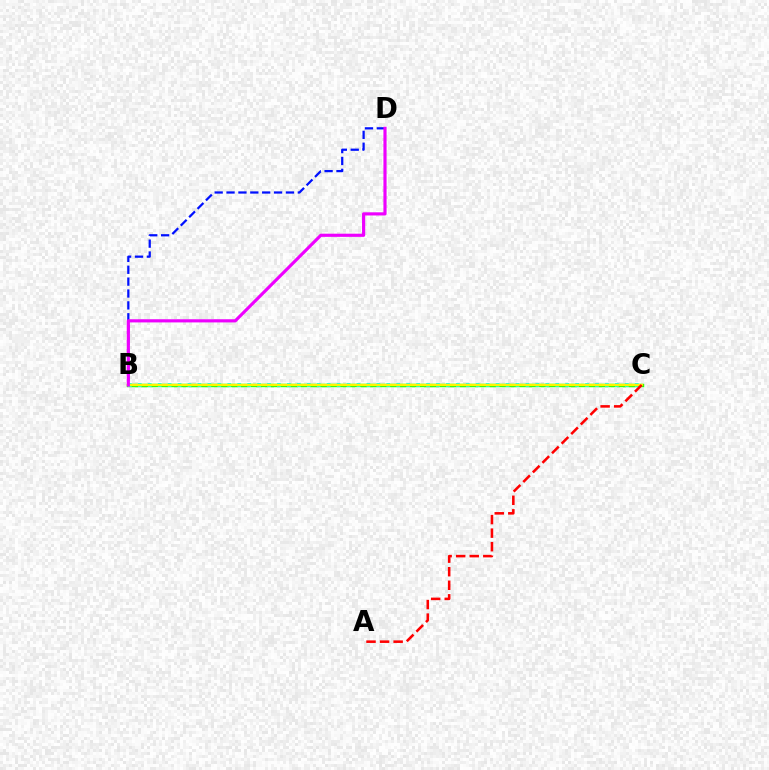{('B', 'C'): [{'color': '#08ff00', 'line_style': 'solid', 'thickness': 2.44}, {'color': '#00fff6', 'line_style': 'dotted', 'thickness': 2.7}, {'color': '#fcf500', 'line_style': 'solid', 'thickness': 1.76}], ('B', 'D'): [{'color': '#0010ff', 'line_style': 'dashed', 'thickness': 1.61}, {'color': '#ee00ff', 'line_style': 'solid', 'thickness': 2.27}], ('A', 'C'): [{'color': '#ff0000', 'line_style': 'dashed', 'thickness': 1.84}]}